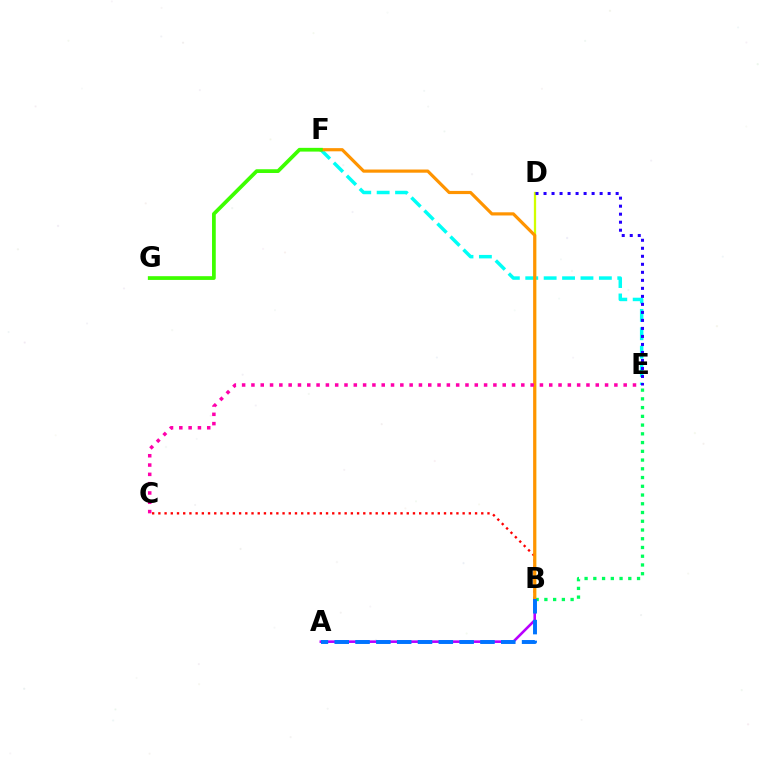{('B', 'D'): [{'color': '#d1ff00', 'line_style': 'solid', 'thickness': 1.65}], ('A', 'B'): [{'color': '#b900ff', 'line_style': 'solid', 'thickness': 1.86}, {'color': '#0074ff', 'line_style': 'dashed', 'thickness': 2.83}], ('E', 'F'): [{'color': '#00fff6', 'line_style': 'dashed', 'thickness': 2.5}], ('B', 'C'): [{'color': '#ff0000', 'line_style': 'dotted', 'thickness': 1.69}], ('B', 'E'): [{'color': '#00ff5c', 'line_style': 'dotted', 'thickness': 2.38}], ('B', 'F'): [{'color': '#ff9400', 'line_style': 'solid', 'thickness': 2.29}], ('D', 'E'): [{'color': '#2500ff', 'line_style': 'dotted', 'thickness': 2.18}], ('C', 'E'): [{'color': '#ff00ac', 'line_style': 'dotted', 'thickness': 2.53}], ('F', 'G'): [{'color': '#3dff00', 'line_style': 'solid', 'thickness': 2.69}]}